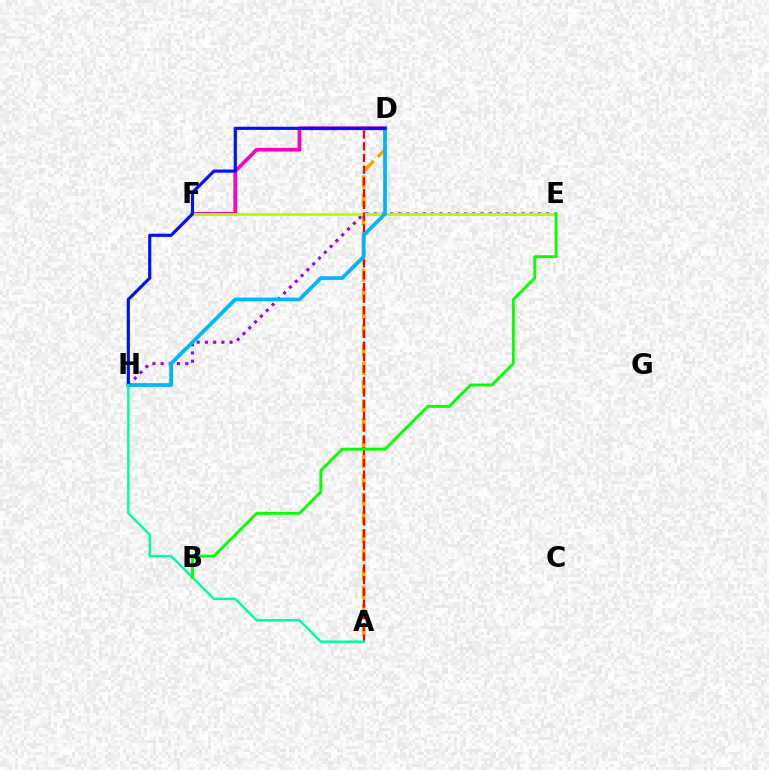{('E', 'H'): [{'color': '#9b00ff', 'line_style': 'dotted', 'thickness': 2.23}], ('D', 'F'): [{'color': '#ff00bd', 'line_style': 'solid', 'thickness': 2.68}], ('A', 'D'): [{'color': '#ffa500', 'line_style': 'dashed', 'thickness': 2.53}, {'color': '#ff0000', 'line_style': 'dashed', 'thickness': 1.59}], ('E', 'F'): [{'color': '#b3ff00', 'line_style': 'solid', 'thickness': 2.06}], ('D', 'H'): [{'color': '#00b5ff', 'line_style': 'solid', 'thickness': 2.68}, {'color': '#0010ff', 'line_style': 'solid', 'thickness': 2.26}], ('A', 'H'): [{'color': '#00ff9d', 'line_style': 'solid', 'thickness': 1.77}], ('B', 'E'): [{'color': '#08ff00', 'line_style': 'solid', 'thickness': 2.1}]}